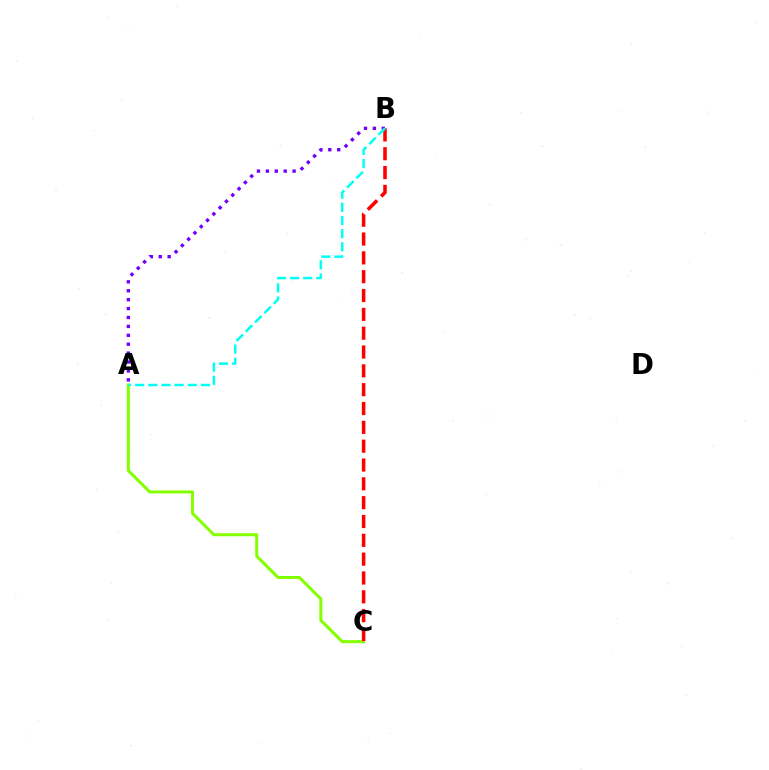{('A', 'C'): [{'color': '#84ff00', 'line_style': 'solid', 'thickness': 2.16}], ('A', 'B'): [{'color': '#7200ff', 'line_style': 'dotted', 'thickness': 2.42}, {'color': '#00fff6', 'line_style': 'dashed', 'thickness': 1.79}], ('B', 'C'): [{'color': '#ff0000', 'line_style': 'dashed', 'thickness': 2.56}]}